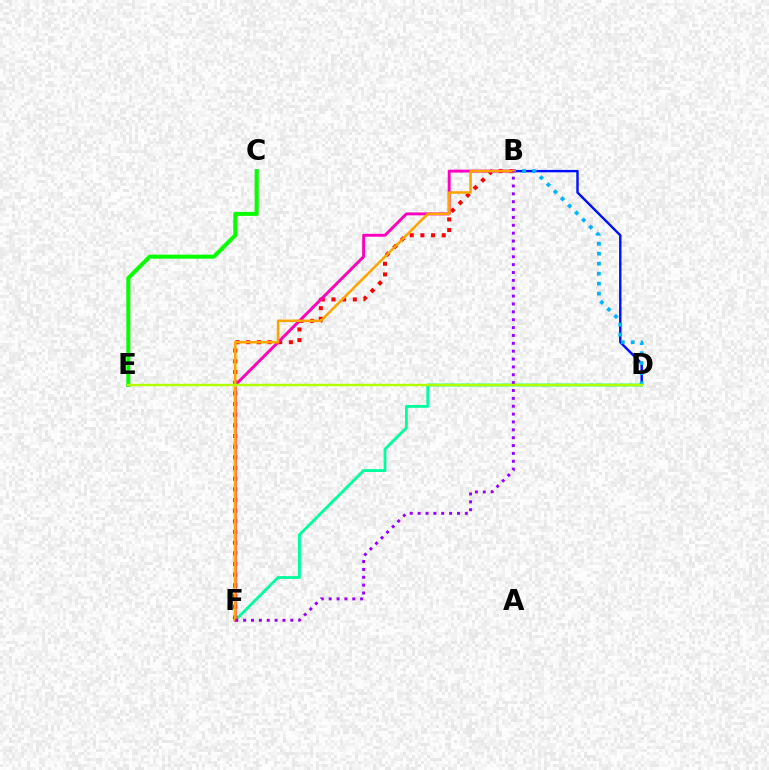{('B', 'D'): [{'color': '#0010ff', 'line_style': 'solid', 'thickness': 1.74}, {'color': '#00b5ff', 'line_style': 'dotted', 'thickness': 2.71}], ('D', 'F'): [{'color': '#00ff9d', 'line_style': 'solid', 'thickness': 2.05}], ('C', 'E'): [{'color': '#08ff00', 'line_style': 'solid', 'thickness': 2.9}], ('B', 'F'): [{'color': '#ff0000', 'line_style': 'dotted', 'thickness': 2.9}, {'color': '#ff00bd', 'line_style': 'solid', 'thickness': 2.09}, {'color': '#ffa500', 'line_style': 'solid', 'thickness': 1.84}, {'color': '#9b00ff', 'line_style': 'dotted', 'thickness': 2.14}], ('D', 'E'): [{'color': '#b3ff00', 'line_style': 'solid', 'thickness': 1.74}]}